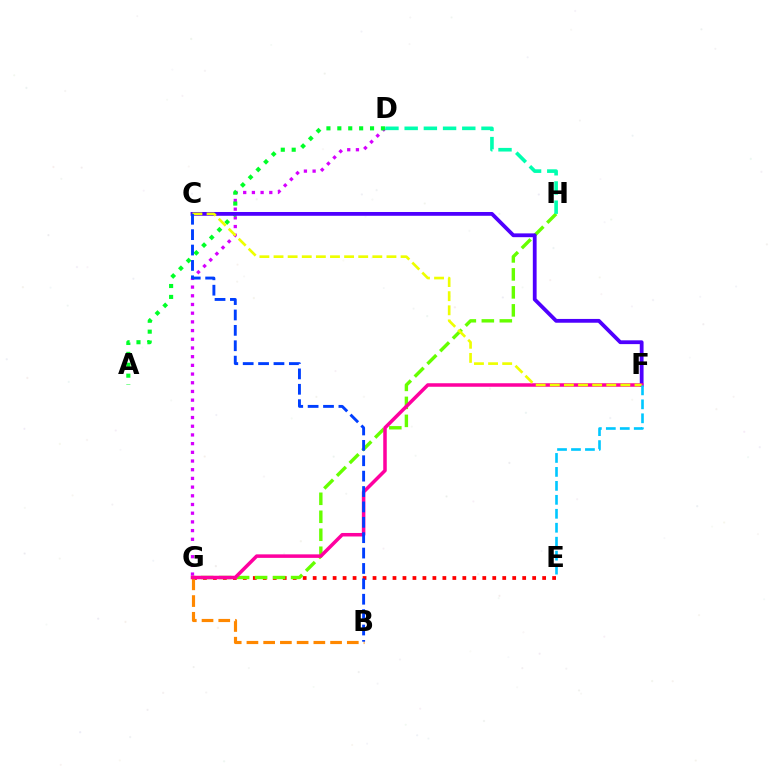{('E', 'G'): [{'color': '#ff0000', 'line_style': 'dotted', 'thickness': 2.71}], ('D', 'G'): [{'color': '#d600ff', 'line_style': 'dotted', 'thickness': 2.36}], ('B', 'G'): [{'color': '#ff8800', 'line_style': 'dashed', 'thickness': 2.27}], ('A', 'D'): [{'color': '#00ff27', 'line_style': 'dotted', 'thickness': 2.96}], ('G', 'H'): [{'color': '#66ff00', 'line_style': 'dashed', 'thickness': 2.44}], ('C', 'F'): [{'color': '#4f00ff', 'line_style': 'solid', 'thickness': 2.73}, {'color': '#eeff00', 'line_style': 'dashed', 'thickness': 1.92}], ('D', 'H'): [{'color': '#00ffaf', 'line_style': 'dashed', 'thickness': 2.61}], ('F', 'G'): [{'color': '#ff00a0', 'line_style': 'solid', 'thickness': 2.53}], ('B', 'C'): [{'color': '#003fff', 'line_style': 'dashed', 'thickness': 2.09}], ('E', 'F'): [{'color': '#00c7ff', 'line_style': 'dashed', 'thickness': 1.9}]}